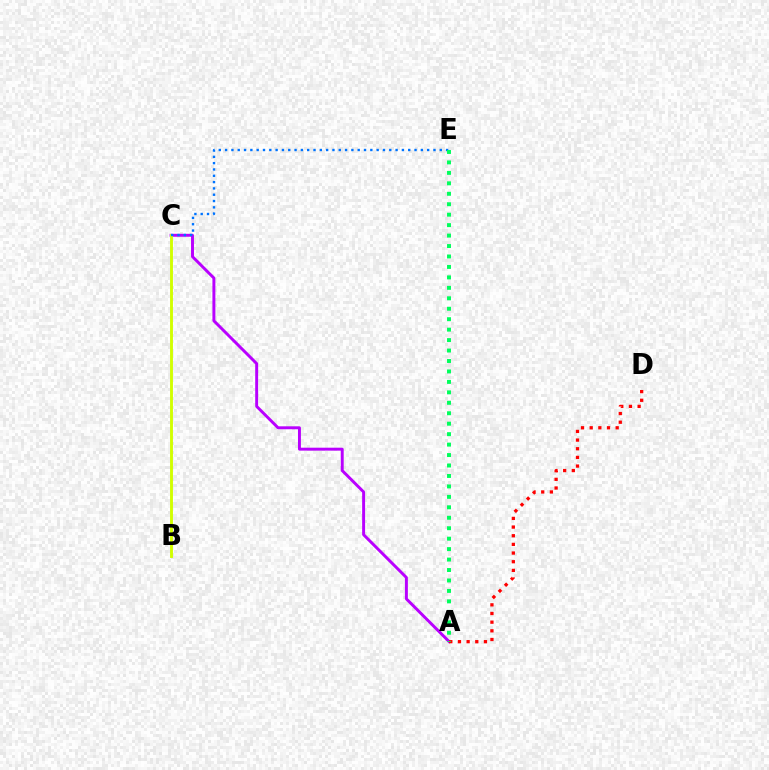{('A', 'C'): [{'color': '#b900ff', 'line_style': 'solid', 'thickness': 2.11}], ('B', 'C'): [{'color': '#d1ff00', 'line_style': 'solid', 'thickness': 2.08}], ('C', 'E'): [{'color': '#0074ff', 'line_style': 'dotted', 'thickness': 1.72}], ('A', 'D'): [{'color': '#ff0000', 'line_style': 'dotted', 'thickness': 2.35}], ('A', 'E'): [{'color': '#00ff5c', 'line_style': 'dotted', 'thickness': 2.84}]}